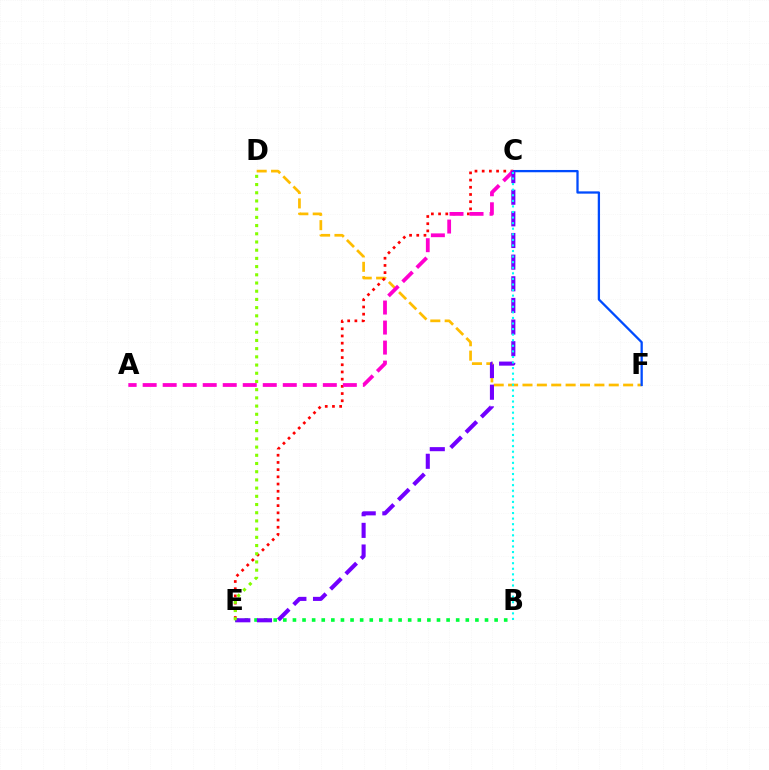{('D', 'F'): [{'color': '#ffbd00', 'line_style': 'dashed', 'thickness': 1.95}], ('C', 'E'): [{'color': '#ff0000', 'line_style': 'dotted', 'thickness': 1.96}, {'color': '#7200ff', 'line_style': 'dashed', 'thickness': 2.94}], ('C', 'F'): [{'color': '#004bff', 'line_style': 'solid', 'thickness': 1.64}], ('A', 'C'): [{'color': '#ff00cf', 'line_style': 'dashed', 'thickness': 2.72}], ('B', 'E'): [{'color': '#00ff39', 'line_style': 'dotted', 'thickness': 2.61}], ('B', 'C'): [{'color': '#00fff6', 'line_style': 'dotted', 'thickness': 1.51}], ('D', 'E'): [{'color': '#84ff00', 'line_style': 'dotted', 'thickness': 2.23}]}